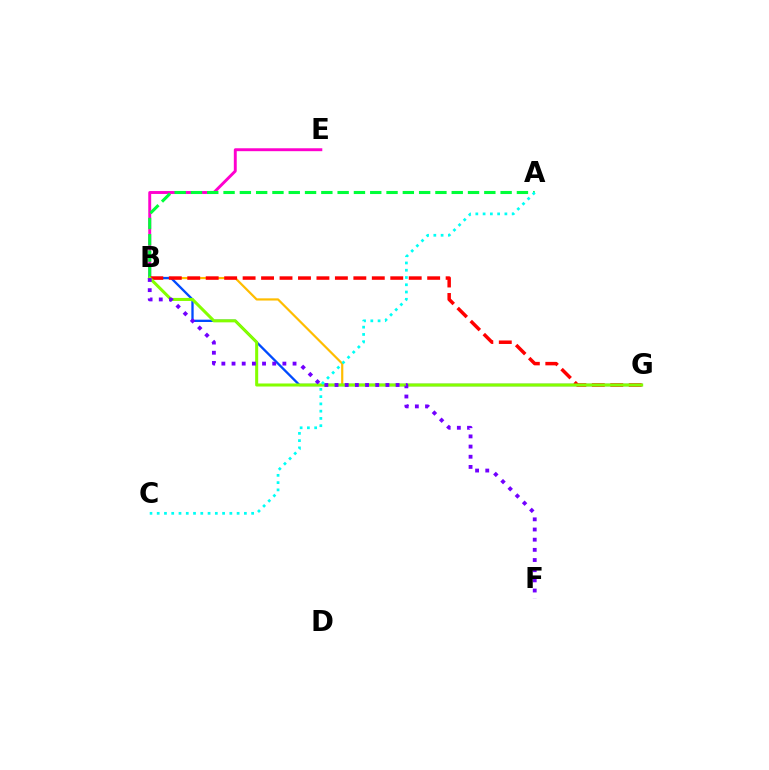{('B', 'E'): [{'color': '#ff00cf', 'line_style': 'solid', 'thickness': 2.1}], ('B', 'G'): [{'color': '#ffbd00', 'line_style': 'solid', 'thickness': 1.58}, {'color': '#004bff', 'line_style': 'solid', 'thickness': 1.67}, {'color': '#ff0000', 'line_style': 'dashed', 'thickness': 2.51}, {'color': '#84ff00', 'line_style': 'solid', 'thickness': 2.19}], ('A', 'B'): [{'color': '#00ff39', 'line_style': 'dashed', 'thickness': 2.21}], ('B', 'F'): [{'color': '#7200ff', 'line_style': 'dotted', 'thickness': 2.76}], ('A', 'C'): [{'color': '#00fff6', 'line_style': 'dotted', 'thickness': 1.97}]}